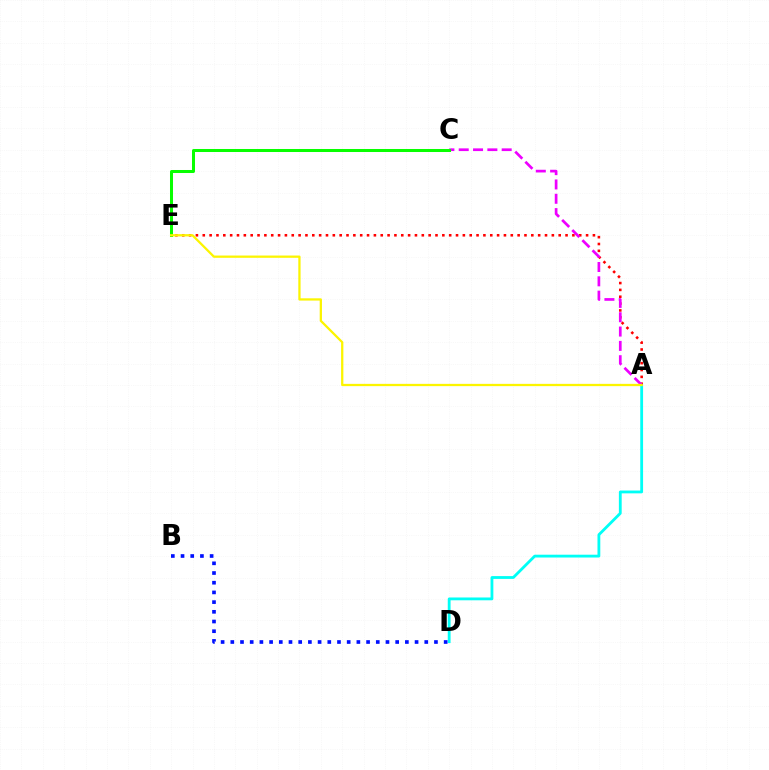{('A', 'D'): [{'color': '#00fff6', 'line_style': 'solid', 'thickness': 2.03}], ('A', 'E'): [{'color': '#ff0000', 'line_style': 'dotted', 'thickness': 1.86}, {'color': '#fcf500', 'line_style': 'solid', 'thickness': 1.64}], ('A', 'C'): [{'color': '#ee00ff', 'line_style': 'dashed', 'thickness': 1.95}], ('C', 'E'): [{'color': '#08ff00', 'line_style': 'solid', 'thickness': 2.17}], ('B', 'D'): [{'color': '#0010ff', 'line_style': 'dotted', 'thickness': 2.63}]}